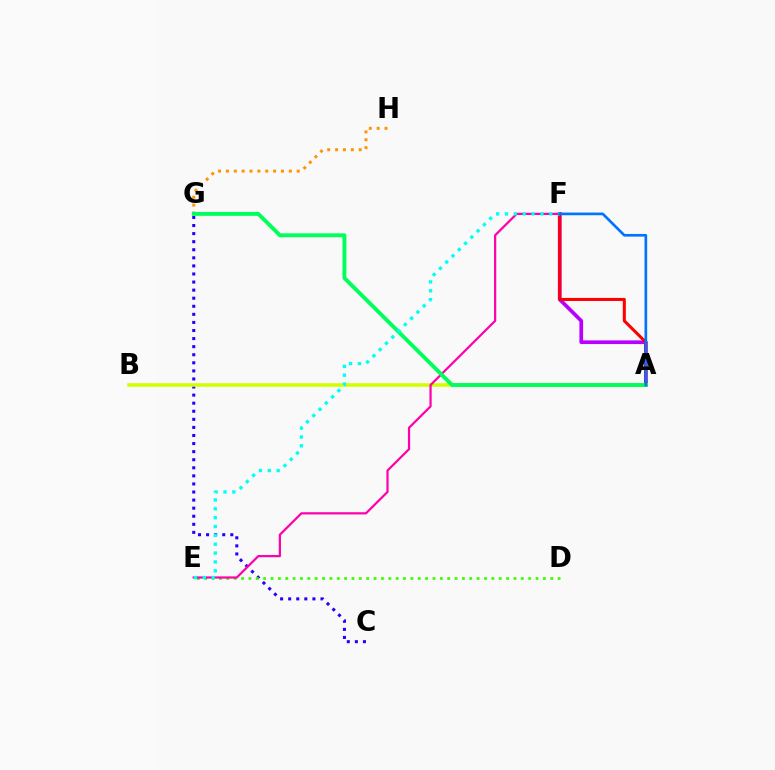{('A', 'F'): [{'color': '#b900ff', 'line_style': 'solid', 'thickness': 2.66}, {'color': '#ff0000', 'line_style': 'solid', 'thickness': 2.19}, {'color': '#0074ff', 'line_style': 'solid', 'thickness': 1.92}], ('C', 'G'): [{'color': '#2500ff', 'line_style': 'dotted', 'thickness': 2.19}], ('A', 'B'): [{'color': '#d1ff00', 'line_style': 'solid', 'thickness': 2.57}], ('D', 'E'): [{'color': '#3dff00', 'line_style': 'dotted', 'thickness': 2.0}], ('E', 'F'): [{'color': '#ff00ac', 'line_style': 'solid', 'thickness': 1.6}, {'color': '#00fff6', 'line_style': 'dotted', 'thickness': 2.41}], ('G', 'H'): [{'color': '#ff9400', 'line_style': 'dotted', 'thickness': 2.14}], ('A', 'G'): [{'color': '#00ff5c', 'line_style': 'solid', 'thickness': 2.81}]}